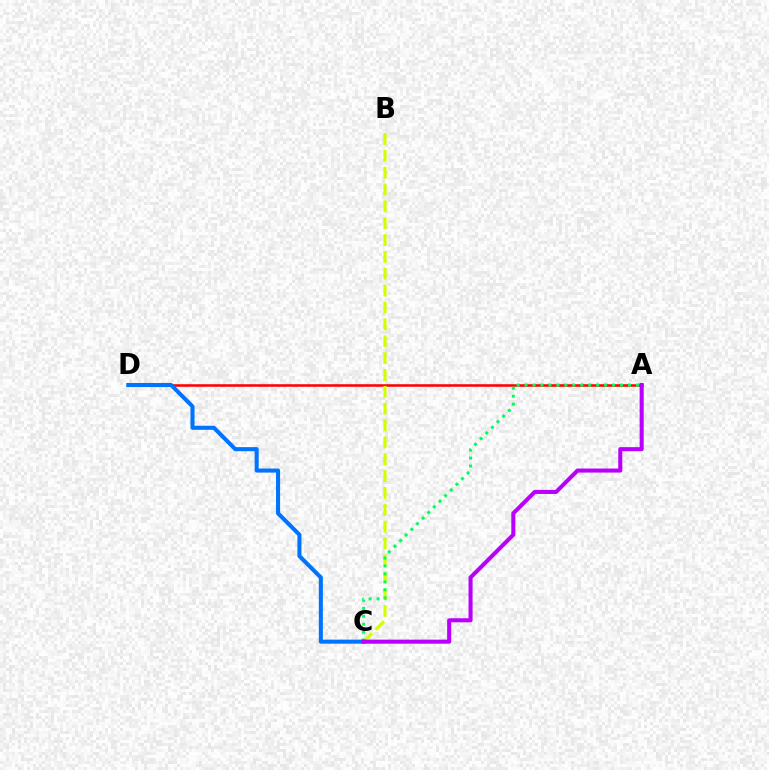{('A', 'D'): [{'color': '#ff0000', 'line_style': 'solid', 'thickness': 1.83}], ('B', 'C'): [{'color': '#d1ff00', 'line_style': 'dashed', 'thickness': 2.29}], ('A', 'C'): [{'color': '#00ff5c', 'line_style': 'dotted', 'thickness': 2.16}, {'color': '#b900ff', 'line_style': 'solid', 'thickness': 2.93}], ('C', 'D'): [{'color': '#0074ff', 'line_style': 'solid', 'thickness': 2.93}]}